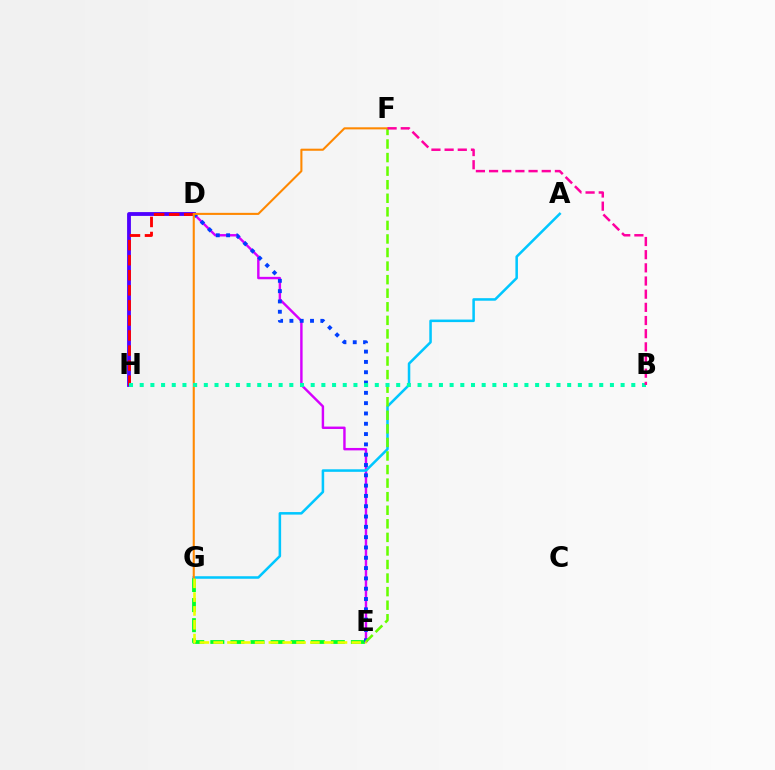{('E', 'G'): [{'color': '#00ff27', 'line_style': 'dashed', 'thickness': 2.73}, {'color': '#eeff00', 'line_style': 'dashed', 'thickness': 1.88}], ('D', 'E'): [{'color': '#d600ff', 'line_style': 'solid', 'thickness': 1.75}, {'color': '#003fff', 'line_style': 'dotted', 'thickness': 2.8}], ('D', 'H'): [{'color': '#4f00ff', 'line_style': 'solid', 'thickness': 2.75}, {'color': '#ff0000', 'line_style': 'dashed', 'thickness': 2.05}], ('A', 'G'): [{'color': '#00c7ff', 'line_style': 'solid', 'thickness': 1.83}], ('E', 'F'): [{'color': '#66ff00', 'line_style': 'dashed', 'thickness': 1.84}], ('F', 'G'): [{'color': '#ff8800', 'line_style': 'solid', 'thickness': 1.5}], ('B', 'H'): [{'color': '#00ffaf', 'line_style': 'dotted', 'thickness': 2.9}], ('B', 'F'): [{'color': '#ff00a0', 'line_style': 'dashed', 'thickness': 1.79}]}